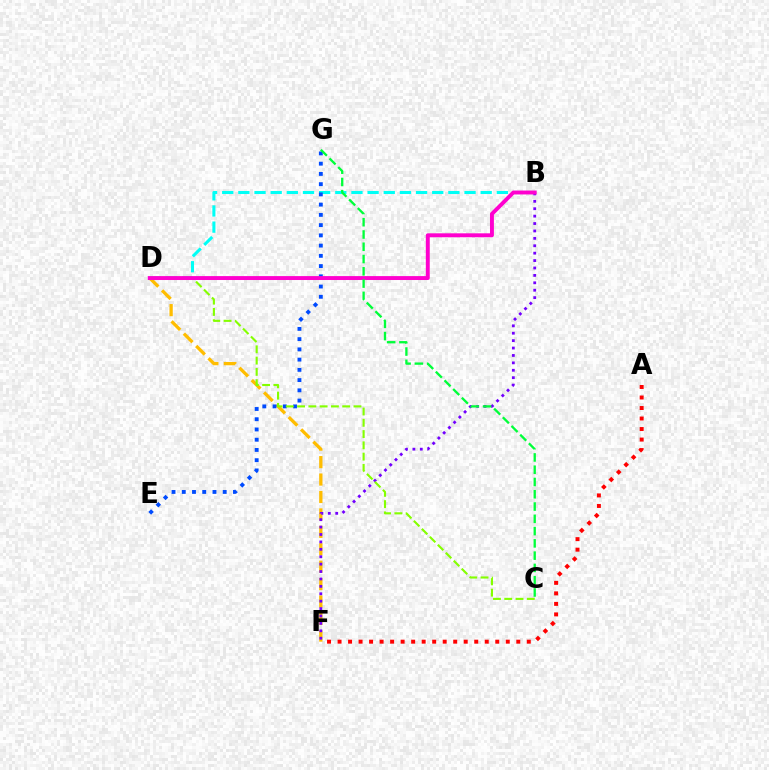{('B', 'D'): [{'color': '#00fff6', 'line_style': 'dashed', 'thickness': 2.19}, {'color': '#ff00cf', 'line_style': 'solid', 'thickness': 2.82}], ('D', 'F'): [{'color': '#ffbd00', 'line_style': 'dashed', 'thickness': 2.37}], ('E', 'G'): [{'color': '#004bff', 'line_style': 'dotted', 'thickness': 2.78}], ('B', 'F'): [{'color': '#7200ff', 'line_style': 'dotted', 'thickness': 2.01}], ('C', 'D'): [{'color': '#84ff00', 'line_style': 'dashed', 'thickness': 1.53}], ('C', 'G'): [{'color': '#00ff39', 'line_style': 'dashed', 'thickness': 1.67}], ('A', 'F'): [{'color': '#ff0000', 'line_style': 'dotted', 'thickness': 2.86}]}